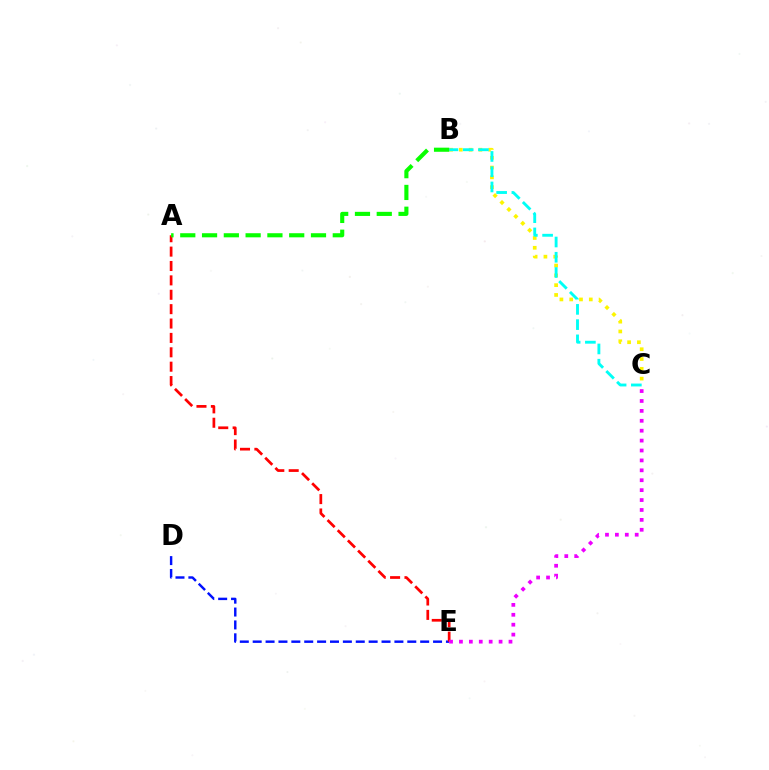{('B', 'C'): [{'color': '#fcf500', 'line_style': 'dotted', 'thickness': 2.66}, {'color': '#00fff6', 'line_style': 'dashed', 'thickness': 2.07}], ('D', 'E'): [{'color': '#0010ff', 'line_style': 'dashed', 'thickness': 1.75}], ('A', 'E'): [{'color': '#ff0000', 'line_style': 'dashed', 'thickness': 1.95}], ('A', 'B'): [{'color': '#08ff00', 'line_style': 'dashed', 'thickness': 2.96}], ('C', 'E'): [{'color': '#ee00ff', 'line_style': 'dotted', 'thickness': 2.69}]}